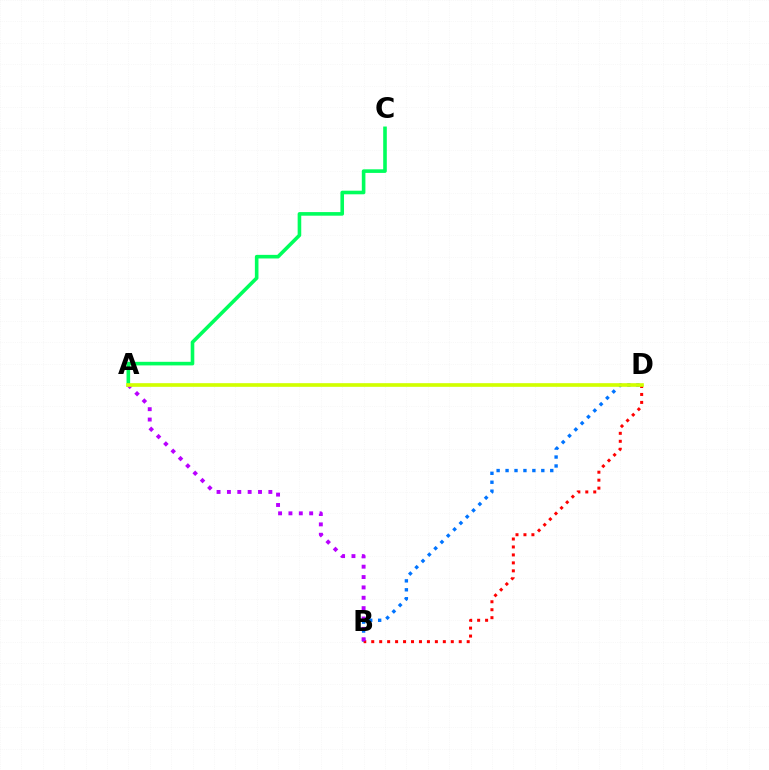{('B', 'D'): [{'color': '#0074ff', 'line_style': 'dotted', 'thickness': 2.43}, {'color': '#ff0000', 'line_style': 'dotted', 'thickness': 2.16}], ('A', 'C'): [{'color': '#00ff5c', 'line_style': 'solid', 'thickness': 2.59}], ('A', 'B'): [{'color': '#b900ff', 'line_style': 'dotted', 'thickness': 2.82}], ('A', 'D'): [{'color': '#d1ff00', 'line_style': 'solid', 'thickness': 2.63}]}